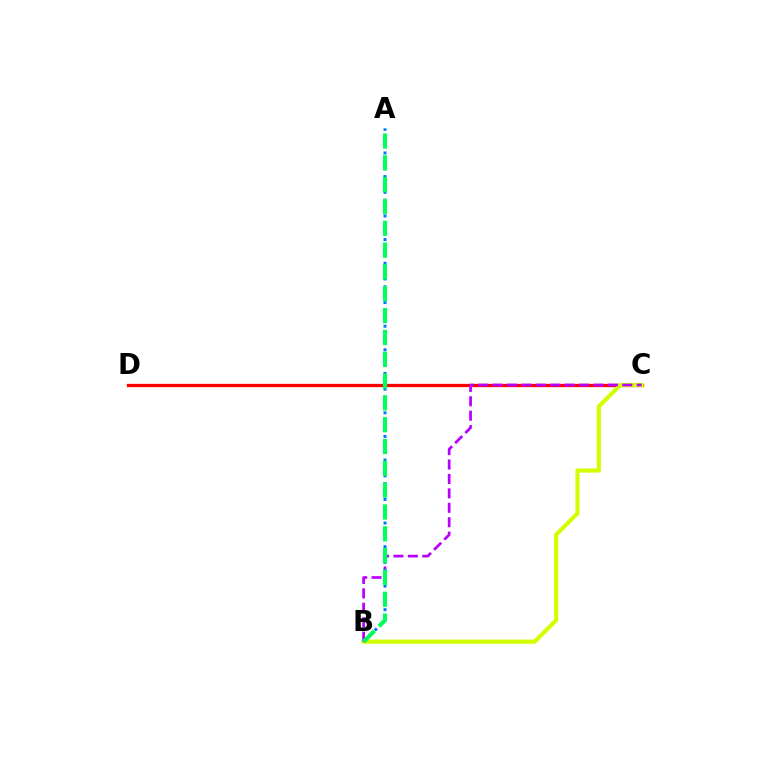{('C', 'D'): [{'color': '#ff0000', 'line_style': 'solid', 'thickness': 2.37}], ('B', 'C'): [{'color': '#d1ff00', 'line_style': 'solid', 'thickness': 2.98}, {'color': '#b900ff', 'line_style': 'dashed', 'thickness': 1.96}], ('A', 'B'): [{'color': '#0074ff', 'line_style': 'dotted', 'thickness': 2.14}, {'color': '#00ff5c', 'line_style': 'dashed', 'thickness': 2.96}]}